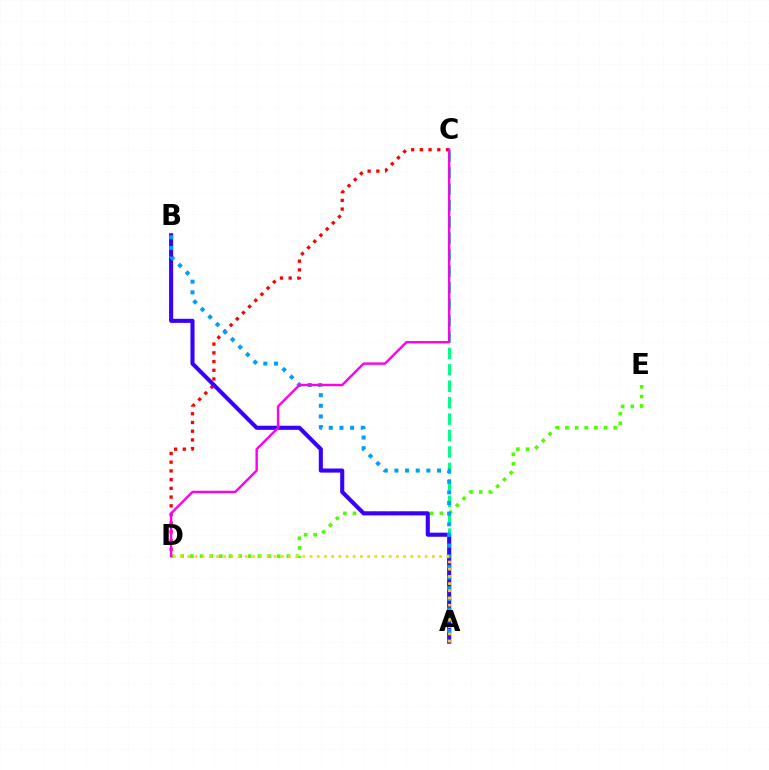{('D', 'E'): [{'color': '#4fff00', 'line_style': 'dotted', 'thickness': 2.62}], ('A', 'C'): [{'color': '#00ff86', 'line_style': 'dashed', 'thickness': 2.23}], ('C', 'D'): [{'color': '#ff0000', 'line_style': 'dotted', 'thickness': 2.37}, {'color': '#ff00ed', 'line_style': 'solid', 'thickness': 1.73}], ('A', 'B'): [{'color': '#3700ff', 'line_style': 'solid', 'thickness': 2.94}, {'color': '#009eff', 'line_style': 'dotted', 'thickness': 2.89}], ('A', 'D'): [{'color': '#ffd500', 'line_style': 'dotted', 'thickness': 1.96}]}